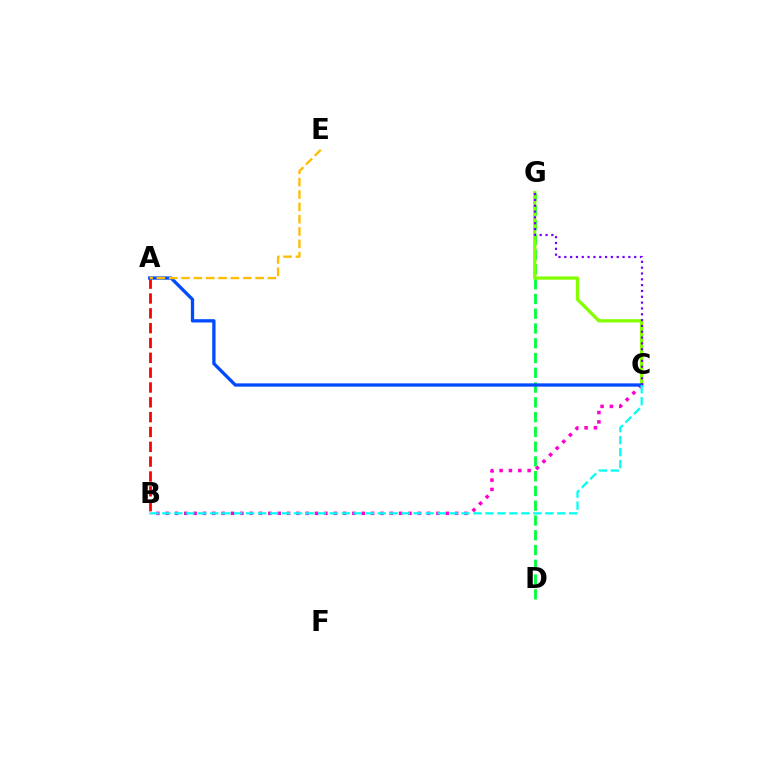{('A', 'B'): [{'color': '#ff0000', 'line_style': 'dashed', 'thickness': 2.01}], ('D', 'G'): [{'color': '#00ff39', 'line_style': 'dashed', 'thickness': 2.01}], ('C', 'G'): [{'color': '#84ff00', 'line_style': 'solid', 'thickness': 2.36}, {'color': '#7200ff', 'line_style': 'dotted', 'thickness': 1.58}], ('B', 'C'): [{'color': '#ff00cf', 'line_style': 'dotted', 'thickness': 2.54}, {'color': '#00fff6', 'line_style': 'dashed', 'thickness': 1.63}], ('A', 'C'): [{'color': '#004bff', 'line_style': 'solid', 'thickness': 2.37}], ('A', 'E'): [{'color': '#ffbd00', 'line_style': 'dashed', 'thickness': 1.68}]}